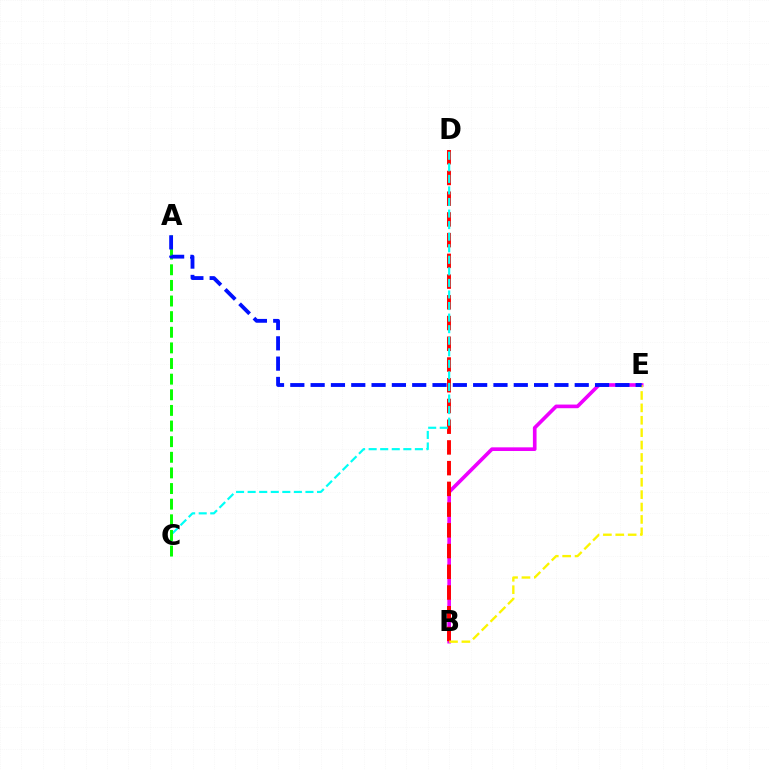{('B', 'E'): [{'color': '#ee00ff', 'line_style': 'solid', 'thickness': 2.63}, {'color': '#fcf500', 'line_style': 'dashed', 'thickness': 1.68}], ('B', 'D'): [{'color': '#ff0000', 'line_style': 'dashed', 'thickness': 2.82}], ('C', 'D'): [{'color': '#00fff6', 'line_style': 'dashed', 'thickness': 1.57}], ('A', 'C'): [{'color': '#08ff00', 'line_style': 'dashed', 'thickness': 2.12}], ('A', 'E'): [{'color': '#0010ff', 'line_style': 'dashed', 'thickness': 2.76}]}